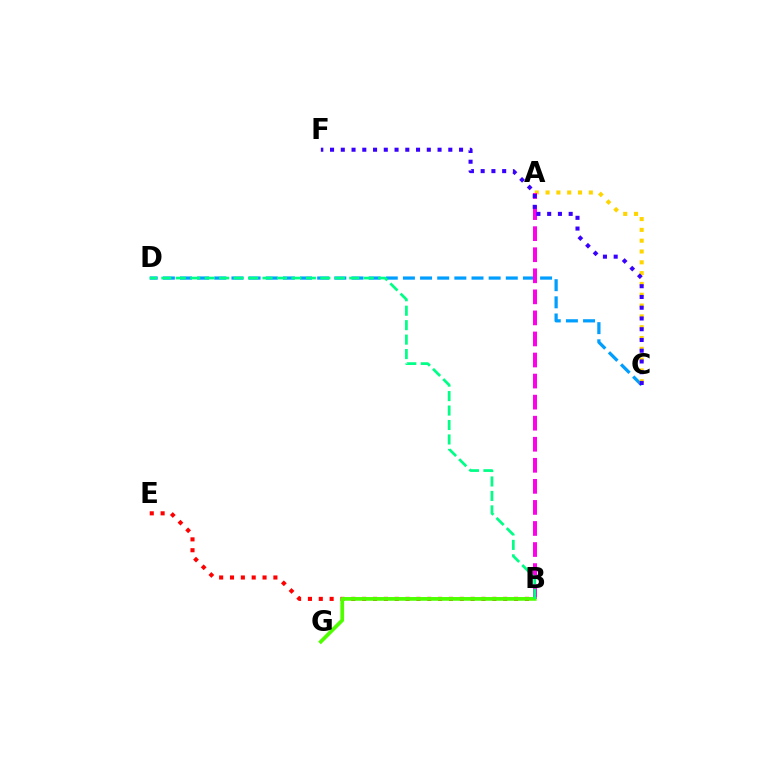{('C', 'D'): [{'color': '#009eff', 'line_style': 'dashed', 'thickness': 2.33}], ('A', 'C'): [{'color': '#ffd500', 'line_style': 'dotted', 'thickness': 2.94}], ('B', 'E'): [{'color': '#ff0000', 'line_style': 'dotted', 'thickness': 2.95}], ('A', 'B'): [{'color': '#ff00ed', 'line_style': 'dashed', 'thickness': 2.86}], ('B', 'G'): [{'color': '#4fff00', 'line_style': 'solid', 'thickness': 2.69}], ('C', 'F'): [{'color': '#3700ff', 'line_style': 'dotted', 'thickness': 2.92}], ('B', 'D'): [{'color': '#00ff86', 'line_style': 'dashed', 'thickness': 1.96}]}